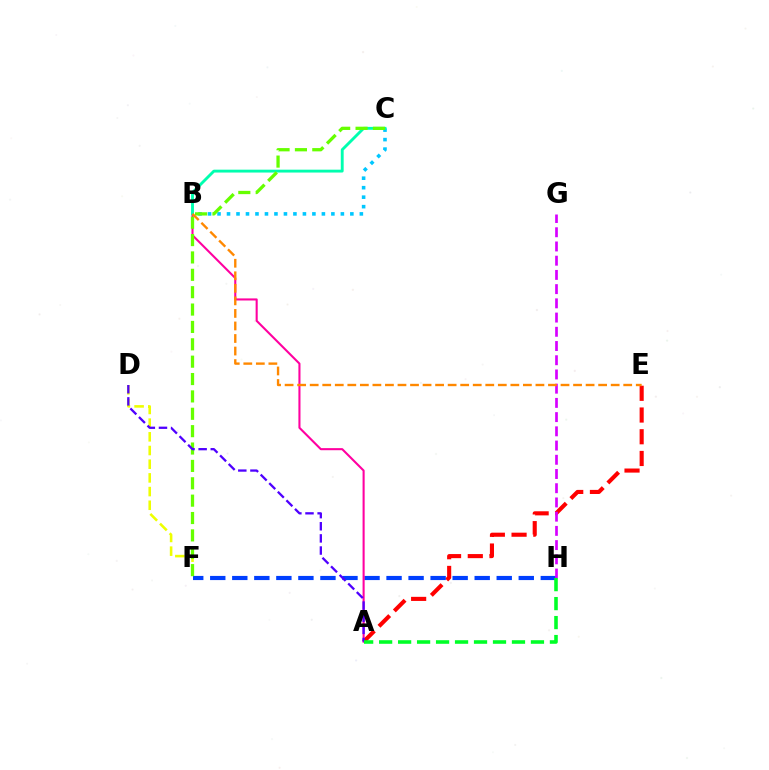{('B', 'C'): [{'color': '#00c7ff', 'line_style': 'dotted', 'thickness': 2.58}, {'color': '#00ffaf', 'line_style': 'solid', 'thickness': 2.07}], ('A', 'E'): [{'color': '#ff0000', 'line_style': 'dashed', 'thickness': 2.95}], ('F', 'H'): [{'color': '#003fff', 'line_style': 'dashed', 'thickness': 2.99}], ('D', 'F'): [{'color': '#eeff00', 'line_style': 'dashed', 'thickness': 1.86}], ('A', 'B'): [{'color': '#ff00a0', 'line_style': 'solid', 'thickness': 1.5}], ('C', 'F'): [{'color': '#66ff00', 'line_style': 'dashed', 'thickness': 2.36}], ('G', 'H'): [{'color': '#d600ff', 'line_style': 'dashed', 'thickness': 1.93}], ('A', 'D'): [{'color': '#4f00ff', 'line_style': 'dashed', 'thickness': 1.65}], ('A', 'H'): [{'color': '#00ff27', 'line_style': 'dashed', 'thickness': 2.58}], ('B', 'E'): [{'color': '#ff8800', 'line_style': 'dashed', 'thickness': 1.7}]}